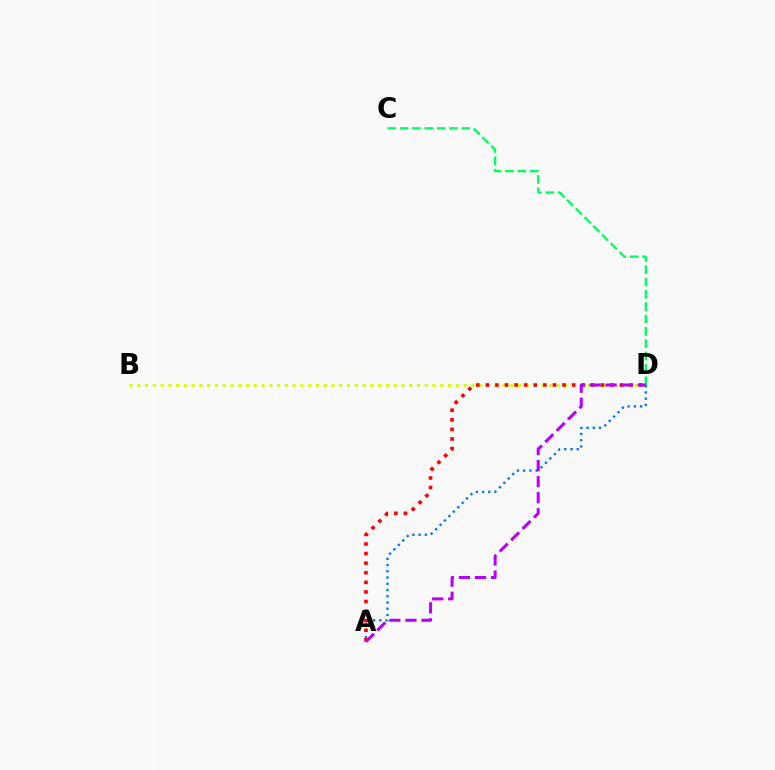{('B', 'D'): [{'color': '#d1ff00', 'line_style': 'dotted', 'thickness': 2.11}], ('A', 'D'): [{'color': '#0074ff', 'line_style': 'dotted', 'thickness': 1.69}, {'color': '#ff0000', 'line_style': 'dotted', 'thickness': 2.6}, {'color': '#b900ff', 'line_style': 'dashed', 'thickness': 2.18}], ('C', 'D'): [{'color': '#00ff5c', 'line_style': 'dashed', 'thickness': 1.67}]}